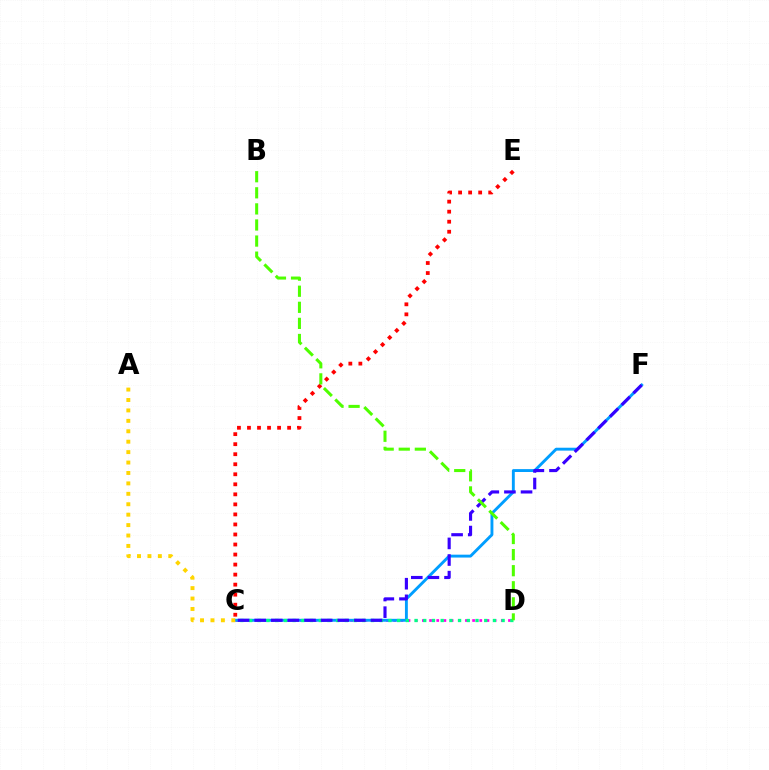{('C', 'D'): [{'color': '#ff00ed', 'line_style': 'dotted', 'thickness': 1.95}, {'color': '#00ff86', 'line_style': 'dotted', 'thickness': 2.37}], ('C', 'F'): [{'color': '#009eff', 'line_style': 'solid', 'thickness': 2.08}, {'color': '#3700ff', 'line_style': 'dashed', 'thickness': 2.26}], ('A', 'C'): [{'color': '#ffd500', 'line_style': 'dotted', 'thickness': 2.83}], ('C', 'E'): [{'color': '#ff0000', 'line_style': 'dotted', 'thickness': 2.73}], ('B', 'D'): [{'color': '#4fff00', 'line_style': 'dashed', 'thickness': 2.18}]}